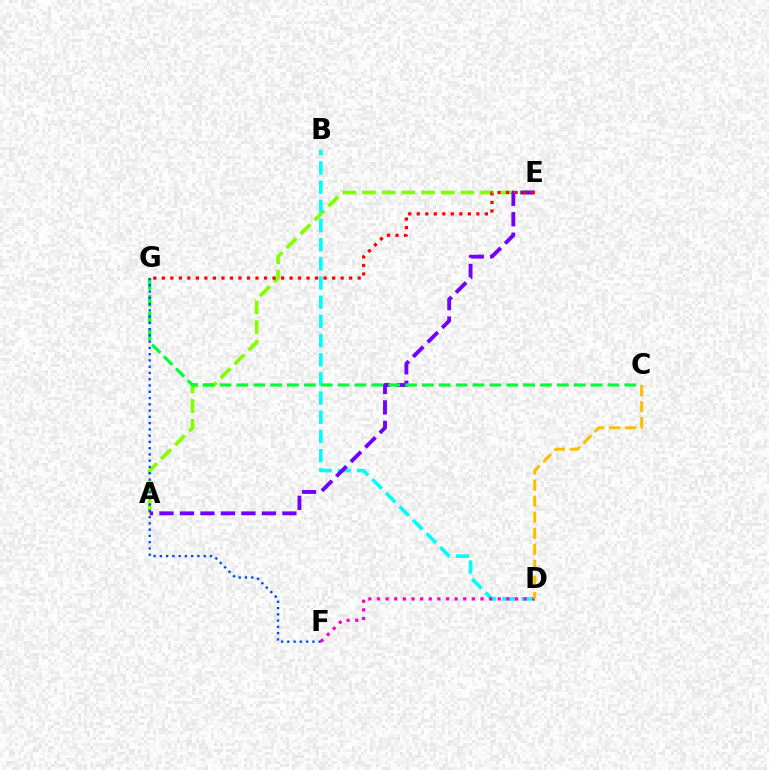{('A', 'E'): [{'color': '#84ff00', 'line_style': 'dashed', 'thickness': 2.67}, {'color': '#7200ff', 'line_style': 'dashed', 'thickness': 2.78}], ('B', 'D'): [{'color': '#00fff6', 'line_style': 'dashed', 'thickness': 2.61}], ('C', 'G'): [{'color': '#00ff39', 'line_style': 'dashed', 'thickness': 2.29}], ('D', 'F'): [{'color': '#ff00cf', 'line_style': 'dotted', 'thickness': 2.34}], ('F', 'G'): [{'color': '#004bff', 'line_style': 'dotted', 'thickness': 1.7}], ('E', 'G'): [{'color': '#ff0000', 'line_style': 'dotted', 'thickness': 2.31}], ('C', 'D'): [{'color': '#ffbd00', 'line_style': 'dashed', 'thickness': 2.18}]}